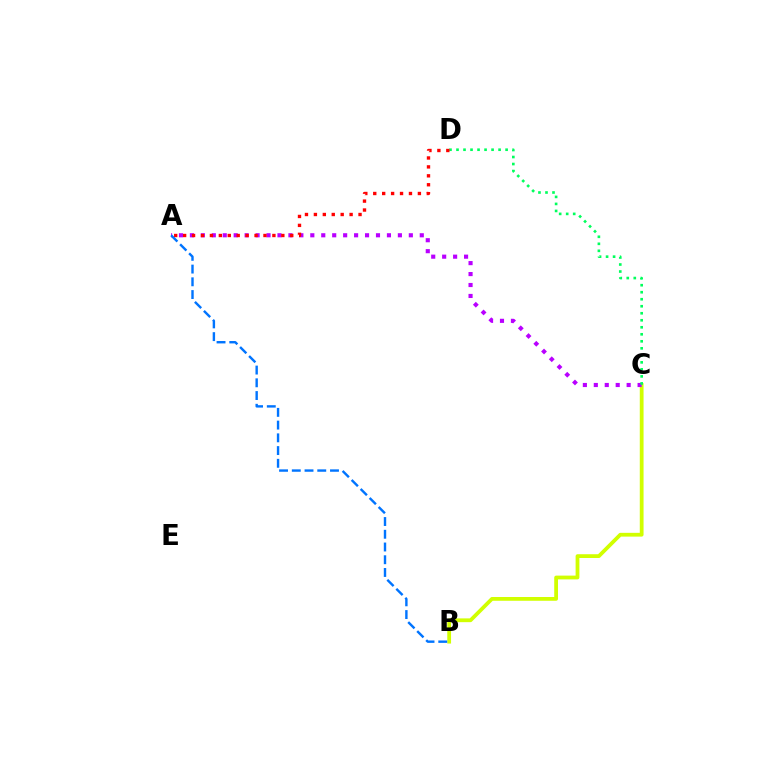{('B', 'C'): [{'color': '#d1ff00', 'line_style': 'solid', 'thickness': 2.72}], ('A', 'C'): [{'color': '#b900ff', 'line_style': 'dotted', 'thickness': 2.97}], ('C', 'D'): [{'color': '#00ff5c', 'line_style': 'dotted', 'thickness': 1.91}], ('A', 'D'): [{'color': '#ff0000', 'line_style': 'dotted', 'thickness': 2.43}], ('A', 'B'): [{'color': '#0074ff', 'line_style': 'dashed', 'thickness': 1.73}]}